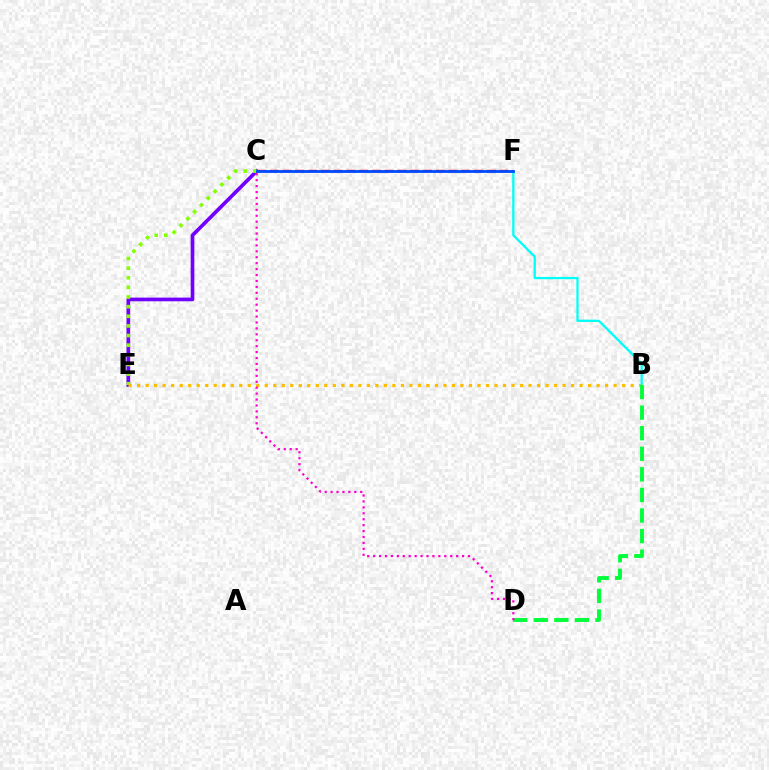{('C', 'F'): [{'color': '#ff0000', 'line_style': 'dashed', 'thickness': 1.74}, {'color': '#004bff', 'line_style': 'solid', 'thickness': 2.02}], ('C', 'E'): [{'color': '#7200ff', 'line_style': 'solid', 'thickness': 2.64}, {'color': '#84ff00', 'line_style': 'dotted', 'thickness': 2.62}], ('B', 'E'): [{'color': '#ffbd00', 'line_style': 'dotted', 'thickness': 2.31}], ('B', 'F'): [{'color': '#00fff6', 'line_style': 'solid', 'thickness': 1.64}], ('B', 'D'): [{'color': '#00ff39', 'line_style': 'dashed', 'thickness': 2.79}], ('C', 'D'): [{'color': '#ff00cf', 'line_style': 'dotted', 'thickness': 1.61}]}